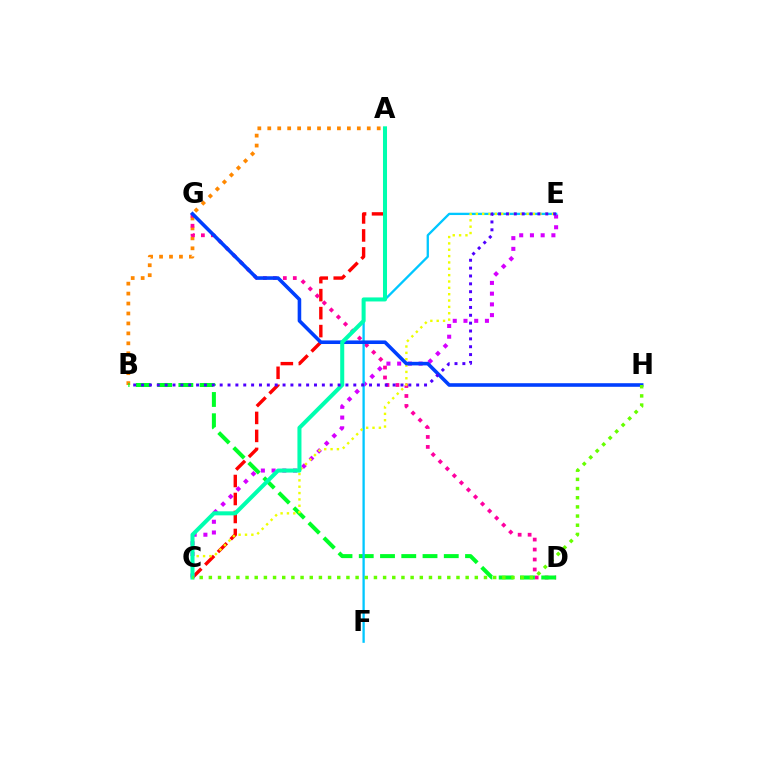{('A', 'C'): [{'color': '#ff0000', 'line_style': 'dashed', 'thickness': 2.44}, {'color': '#00ffaf', 'line_style': 'solid', 'thickness': 2.9}], ('A', 'B'): [{'color': '#ff8800', 'line_style': 'dotted', 'thickness': 2.7}], ('D', 'G'): [{'color': '#ff00a0', 'line_style': 'dotted', 'thickness': 2.71}], ('C', 'E'): [{'color': '#d600ff', 'line_style': 'dotted', 'thickness': 2.92}, {'color': '#eeff00', 'line_style': 'dotted', 'thickness': 1.73}], ('B', 'D'): [{'color': '#00ff27', 'line_style': 'dashed', 'thickness': 2.89}], ('E', 'F'): [{'color': '#00c7ff', 'line_style': 'solid', 'thickness': 1.66}], ('G', 'H'): [{'color': '#003fff', 'line_style': 'solid', 'thickness': 2.58}], ('B', 'E'): [{'color': '#4f00ff', 'line_style': 'dotted', 'thickness': 2.14}], ('C', 'H'): [{'color': '#66ff00', 'line_style': 'dotted', 'thickness': 2.49}]}